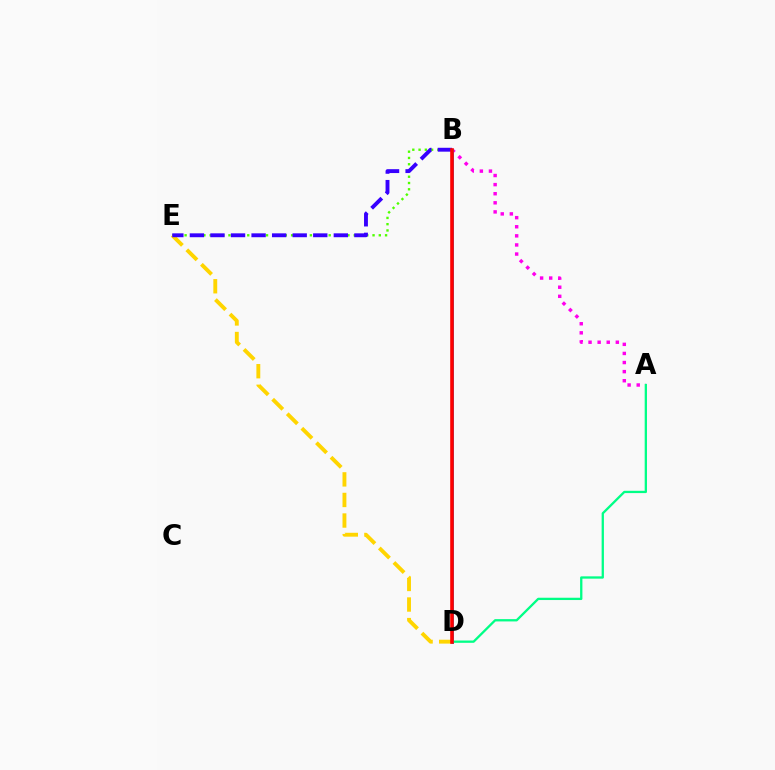{('B', 'E'): [{'color': '#4fff00', 'line_style': 'dotted', 'thickness': 1.7}, {'color': '#3700ff', 'line_style': 'dashed', 'thickness': 2.79}], ('A', 'B'): [{'color': '#ff00ed', 'line_style': 'dotted', 'thickness': 2.47}], ('B', 'D'): [{'color': '#009eff', 'line_style': 'solid', 'thickness': 2.14}, {'color': '#ff0000', 'line_style': 'solid', 'thickness': 2.59}], ('D', 'E'): [{'color': '#ffd500', 'line_style': 'dashed', 'thickness': 2.79}], ('A', 'D'): [{'color': '#00ff86', 'line_style': 'solid', 'thickness': 1.66}]}